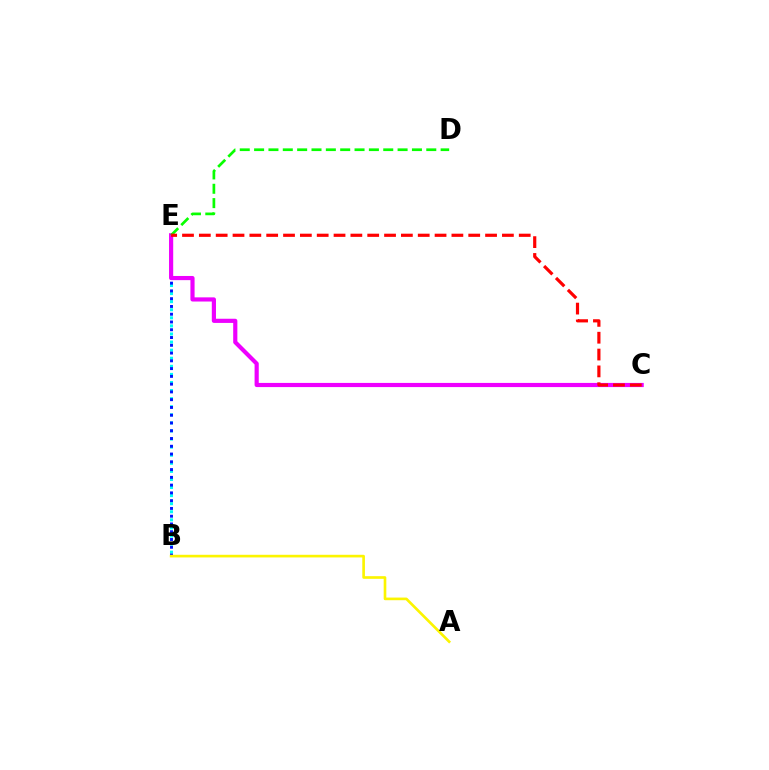{('B', 'E'): [{'color': '#00fff6', 'line_style': 'dotted', 'thickness': 2.2}, {'color': '#0010ff', 'line_style': 'dotted', 'thickness': 2.11}], ('A', 'B'): [{'color': '#fcf500', 'line_style': 'solid', 'thickness': 1.91}], ('C', 'E'): [{'color': '#ee00ff', 'line_style': 'solid', 'thickness': 3.0}, {'color': '#ff0000', 'line_style': 'dashed', 'thickness': 2.29}], ('D', 'E'): [{'color': '#08ff00', 'line_style': 'dashed', 'thickness': 1.95}]}